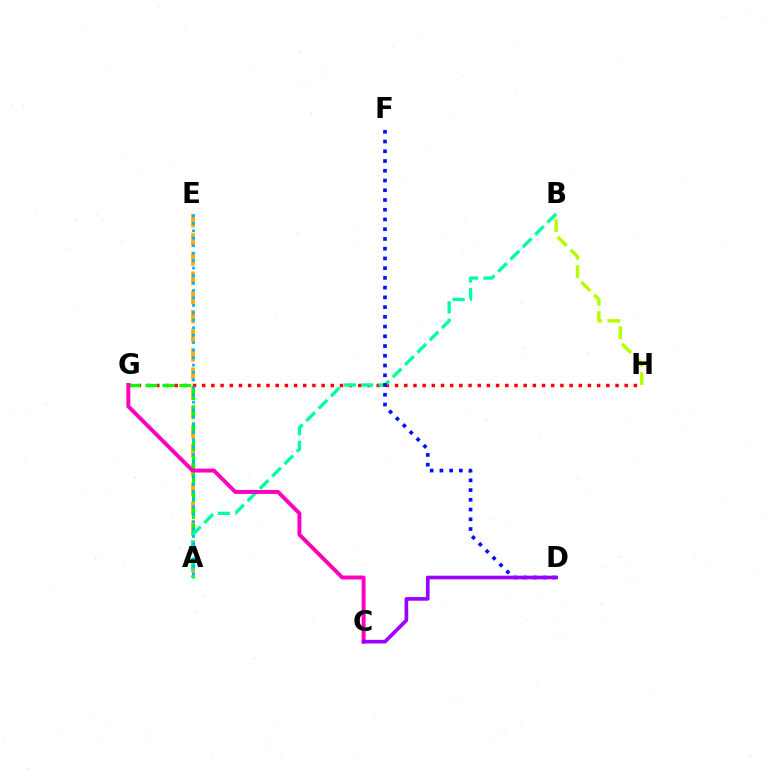{('B', 'H'): [{'color': '#b3ff00', 'line_style': 'dashed', 'thickness': 2.48}], ('G', 'H'): [{'color': '#ff0000', 'line_style': 'dotted', 'thickness': 2.5}], ('A', 'E'): [{'color': '#ffa500', 'line_style': 'dashed', 'thickness': 2.61}, {'color': '#00b5ff', 'line_style': 'dotted', 'thickness': 2.03}], ('A', 'G'): [{'color': '#08ff00', 'line_style': 'dashed', 'thickness': 2.3}], ('A', 'B'): [{'color': '#00ff9d', 'line_style': 'dashed', 'thickness': 2.37}], ('D', 'F'): [{'color': '#0010ff', 'line_style': 'dotted', 'thickness': 2.65}], ('C', 'G'): [{'color': '#ff00bd', 'line_style': 'solid', 'thickness': 2.84}], ('C', 'D'): [{'color': '#9b00ff', 'line_style': 'solid', 'thickness': 2.63}]}